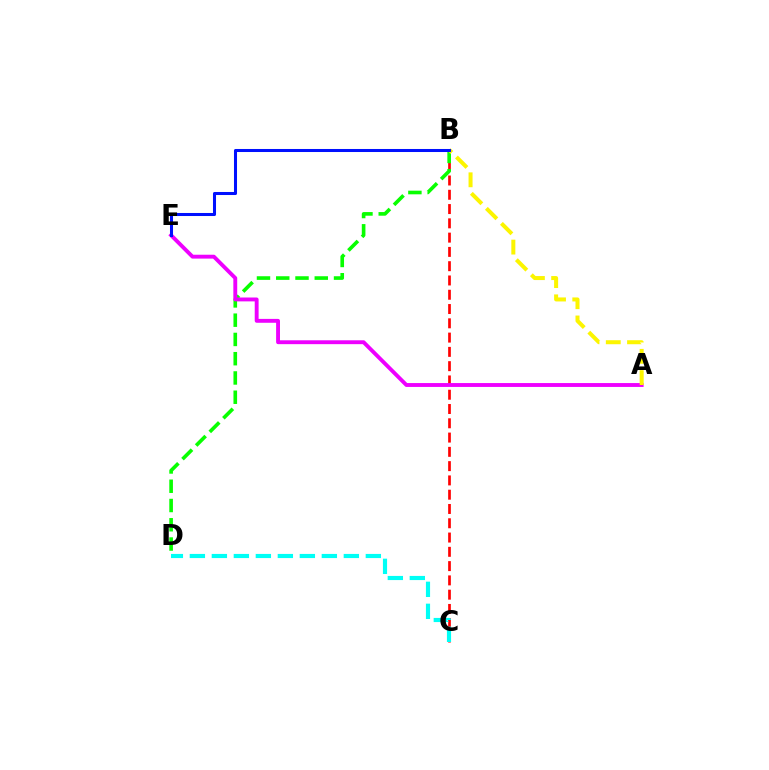{('B', 'C'): [{'color': '#ff0000', 'line_style': 'dashed', 'thickness': 1.94}], ('B', 'D'): [{'color': '#08ff00', 'line_style': 'dashed', 'thickness': 2.62}], ('C', 'D'): [{'color': '#00fff6', 'line_style': 'dashed', 'thickness': 2.99}], ('A', 'E'): [{'color': '#ee00ff', 'line_style': 'solid', 'thickness': 2.79}], ('A', 'B'): [{'color': '#fcf500', 'line_style': 'dashed', 'thickness': 2.89}], ('B', 'E'): [{'color': '#0010ff', 'line_style': 'solid', 'thickness': 2.19}]}